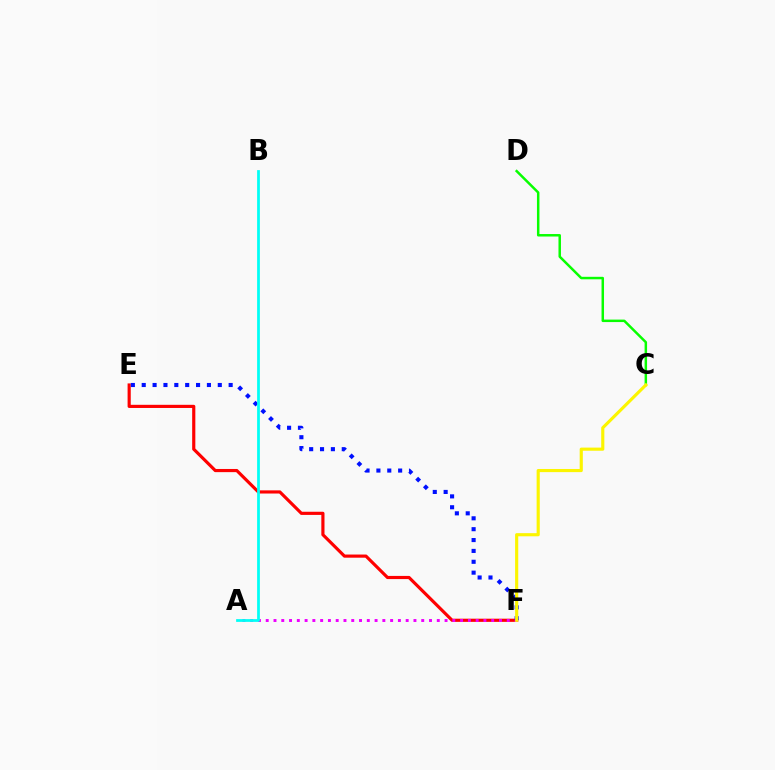{('E', 'F'): [{'color': '#ff0000', 'line_style': 'solid', 'thickness': 2.28}, {'color': '#0010ff', 'line_style': 'dotted', 'thickness': 2.95}], ('A', 'F'): [{'color': '#ee00ff', 'line_style': 'dotted', 'thickness': 2.11}], ('A', 'B'): [{'color': '#00fff6', 'line_style': 'solid', 'thickness': 1.99}], ('C', 'D'): [{'color': '#08ff00', 'line_style': 'solid', 'thickness': 1.79}], ('C', 'F'): [{'color': '#fcf500', 'line_style': 'solid', 'thickness': 2.26}]}